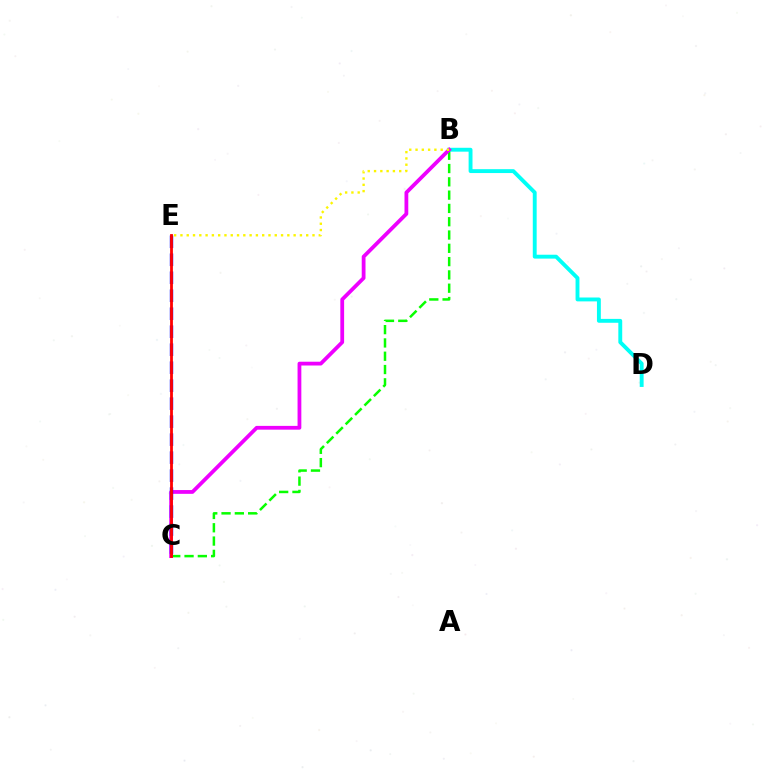{('B', 'C'): [{'color': '#08ff00', 'line_style': 'dashed', 'thickness': 1.81}, {'color': '#ee00ff', 'line_style': 'solid', 'thickness': 2.72}], ('B', 'D'): [{'color': '#00fff6', 'line_style': 'solid', 'thickness': 2.8}], ('C', 'E'): [{'color': '#0010ff', 'line_style': 'dashed', 'thickness': 2.44}, {'color': '#ff0000', 'line_style': 'solid', 'thickness': 2.02}], ('B', 'E'): [{'color': '#fcf500', 'line_style': 'dotted', 'thickness': 1.71}]}